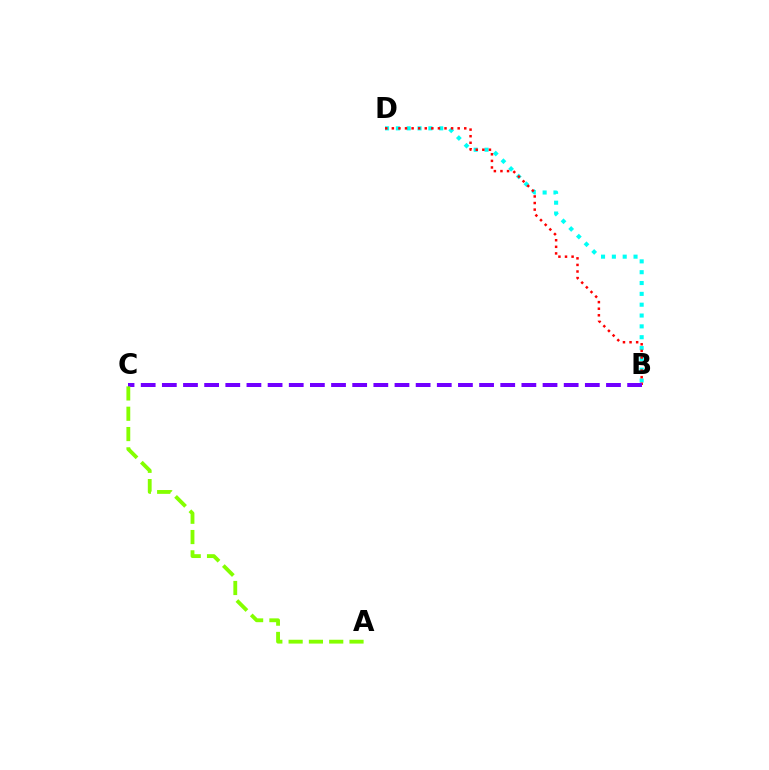{('B', 'D'): [{'color': '#00fff6', 'line_style': 'dotted', 'thickness': 2.94}, {'color': '#ff0000', 'line_style': 'dotted', 'thickness': 1.79}], ('B', 'C'): [{'color': '#7200ff', 'line_style': 'dashed', 'thickness': 2.87}], ('A', 'C'): [{'color': '#84ff00', 'line_style': 'dashed', 'thickness': 2.76}]}